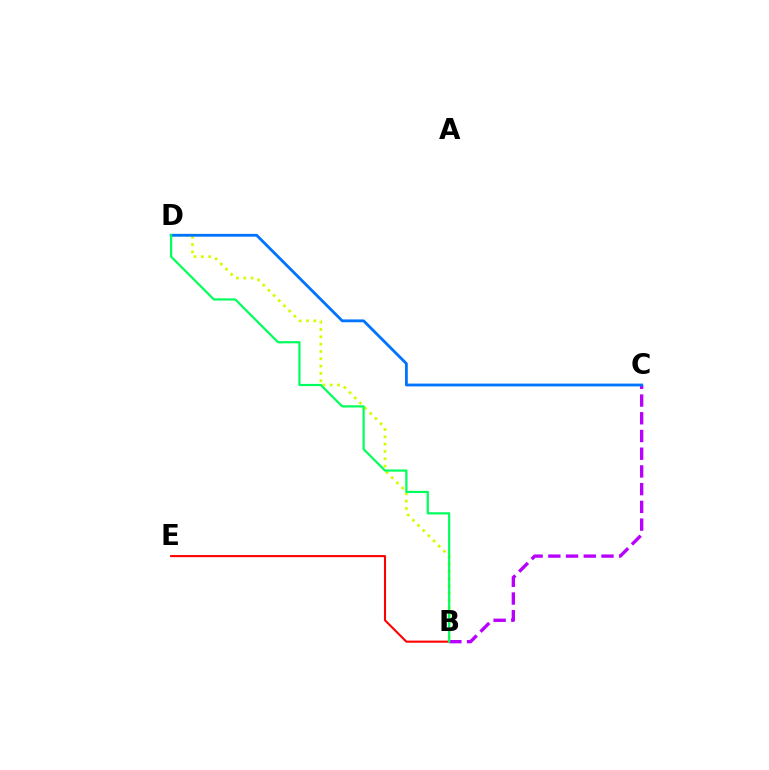{('B', 'D'): [{'color': '#d1ff00', 'line_style': 'dotted', 'thickness': 1.99}, {'color': '#00ff5c', 'line_style': 'solid', 'thickness': 1.58}], ('B', 'E'): [{'color': '#ff0000', 'line_style': 'solid', 'thickness': 1.51}], ('B', 'C'): [{'color': '#b900ff', 'line_style': 'dashed', 'thickness': 2.41}], ('C', 'D'): [{'color': '#0074ff', 'line_style': 'solid', 'thickness': 2.03}]}